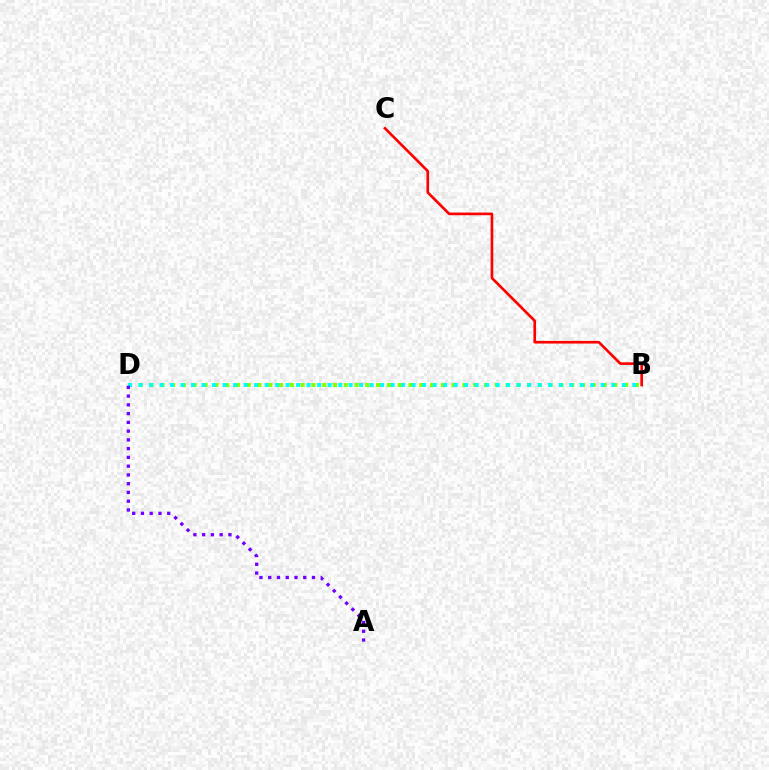{('B', 'C'): [{'color': '#ff0000', 'line_style': 'solid', 'thickness': 1.91}], ('B', 'D'): [{'color': '#84ff00', 'line_style': 'dotted', 'thickness': 2.93}, {'color': '#00fff6', 'line_style': 'dotted', 'thickness': 2.85}], ('A', 'D'): [{'color': '#7200ff', 'line_style': 'dotted', 'thickness': 2.38}]}